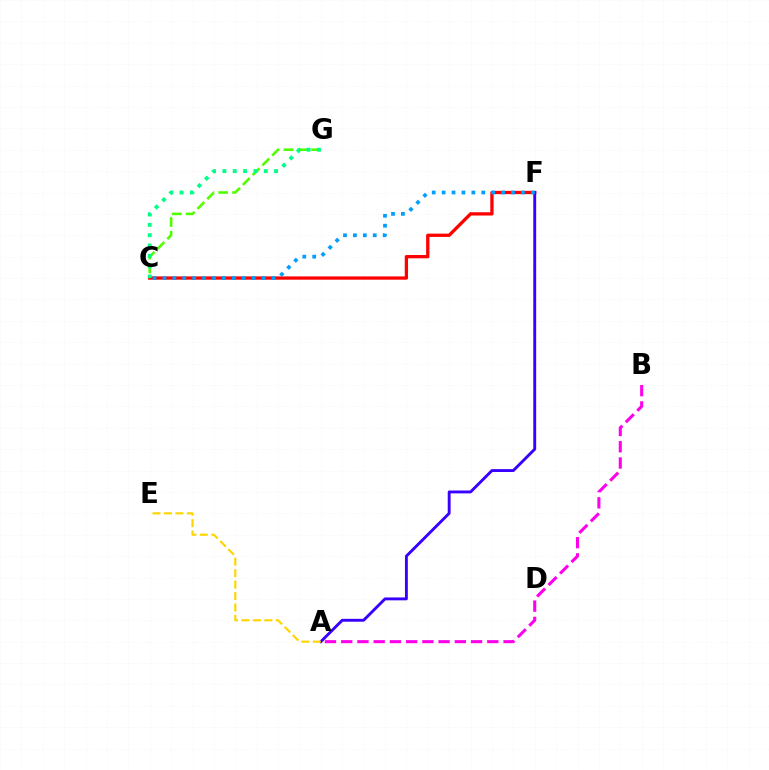{('C', 'F'): [{'color': '#ff0000', 'line_style': 'solid', 'thickness': 2.37}, {'color': '#009eff', 'line_style': 'dotted', 'thickness': 2.69}], ('A', 'F'): [{'color': '#3700ff', 'line_style': 'solid', 'thickness': 2.07}], ('A', 'E'): [{'color': '#ffd500', 'line_style': 'dashed', 'thickness': 1.56}], ('C', 'G'): [{'color': '#4fff00', 'line_style': 'dashed', 'thickness': 1.88}, {'color': '#00ff86', 'line_style': 'dotted', 'thickness': 2.81}], ('A', 'B'): [{'color': '#ff00ed', 'line_style': 'dashed', 'thickness': 2.21}]}